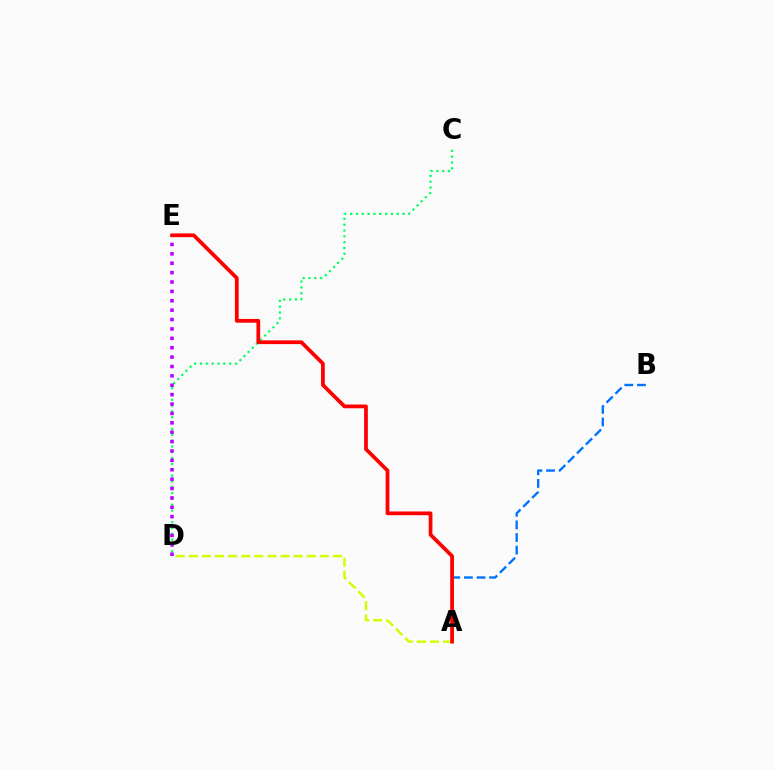{('C', 'D'): [{'color': '#00ff5c', 'line_style': 'dotted', 'thickness': 1.58}], ('A', 'B'): [{'color': '#0074ff', 'line_style': 'dashed', 'thickness': 1.71}], ('A', 'D'): [{'color': '#d1ff00', 'line_style': 'dashed', 'thickness': 1.78}], ('D', 'E'): [{'color': '#b900ff', 'line_style': 'dotted', 'thickness': 2.55}], ('A', 'E'): [{'color': '#ff0000', 'line_style': 'solid', 'thickness': 2.69}]}